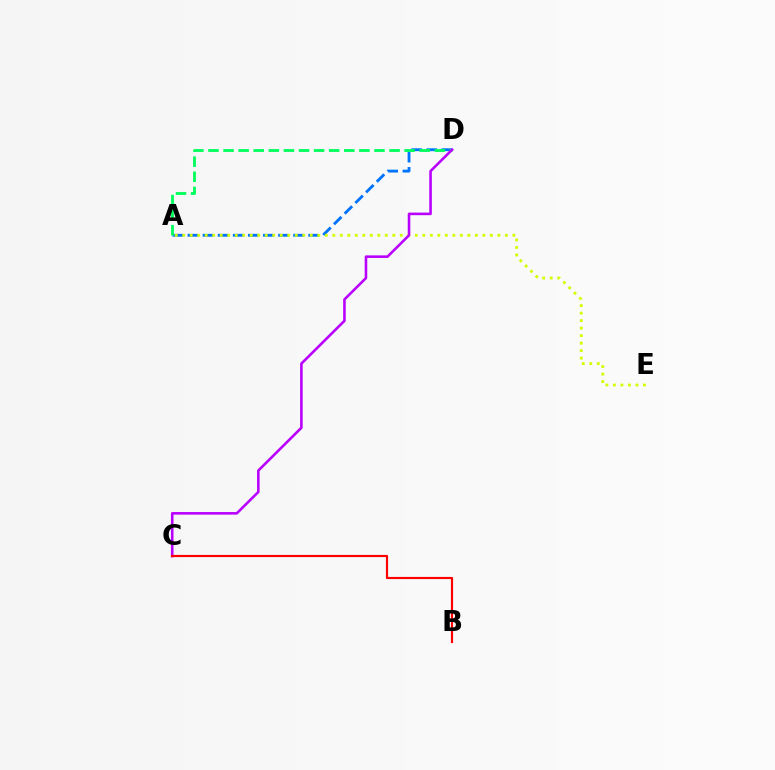{('A', 'D'): [{'color': '#0074ff', 'line_style': 'dashed', 'thickness': 2.05}, {'color': '#00ff5c', 'line_style': 'dashed', 'thickness': 2.05}], ('A', 'E'): [{'color': '#d1ff00', 'line_style': 'dotted', 'thickness': 2.04}], ('C', 'D'): [{'color': '#b900ff', 'line_style': 'solid', 'thickness': 1.86}], ('B', 'C'): [{'color': '#ff0000', 'line_style': 'solid', 'thickness': 1.57}]}